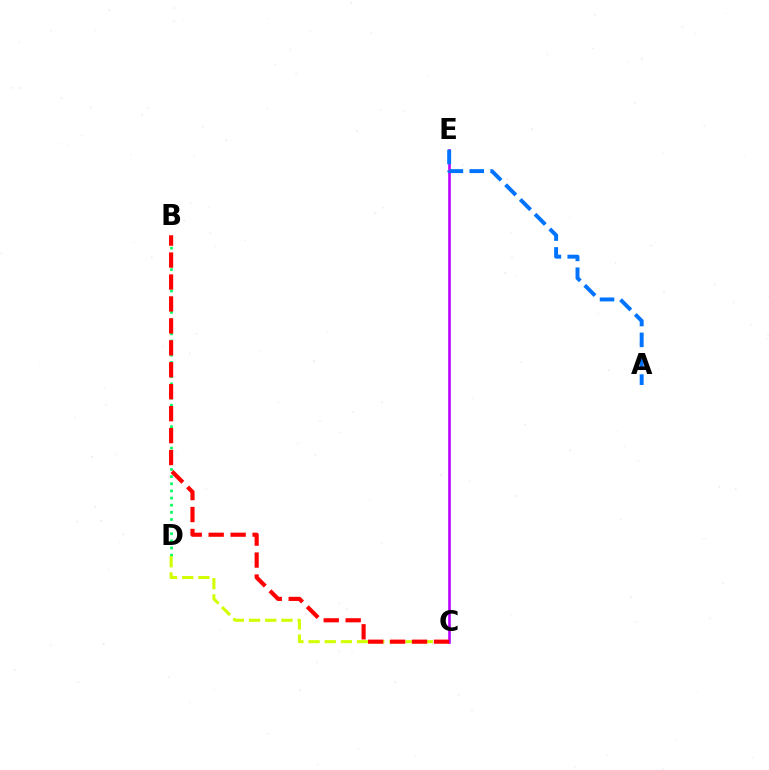{('B', 'D'): [{'color': '#00ff5c', 'line_style': 'dotted', 'thickness': 1.94}], ('C', 'D'): [{'color': '#d1ff00', 'line_style': 'dashed', 'thickness': 2.2}], ('C', 'E'): [{'color': '#b900ff', 'line_style': 'solid', 'thickness': 1.89}], ('A', 'E'): [{'color': '#0074ff', 'line_style': 'dashed', 'thickness': 2.83}], ('B', 'C'): [{'color': '#ff0000', 'line_style': 'dashed', 'thickness': 2.98}]}